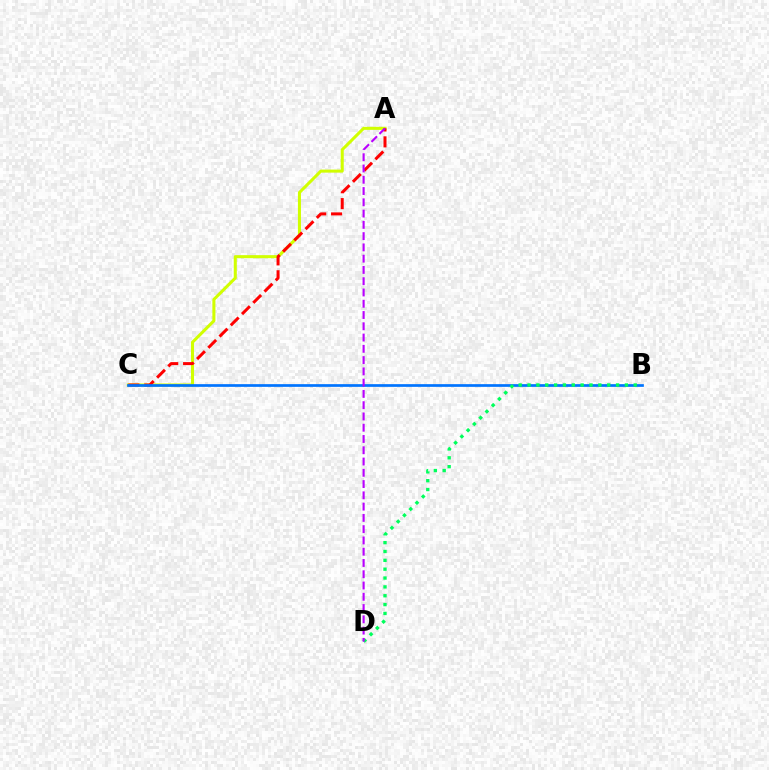{('A', 'C'): [{'color': '#d1ff00', 'line_style': 'solid', 'thickness': 2.19}, {'color': '#ff0000', 'line_style': 'dashed', 'thickness': 2.16}], ('B', 'C'): [{'color': '#0074ff', 'line_style': 'solid', 'thickness': 1.95}], ('B', 'D'): [{'color': '#00ff5c', 'line_style': 'dotted', 'thickness': 2.41}], ('A', 'D'): [{'color': '#b900ff', 'line_style': 'dashed', 'thickness': 1.53}]}